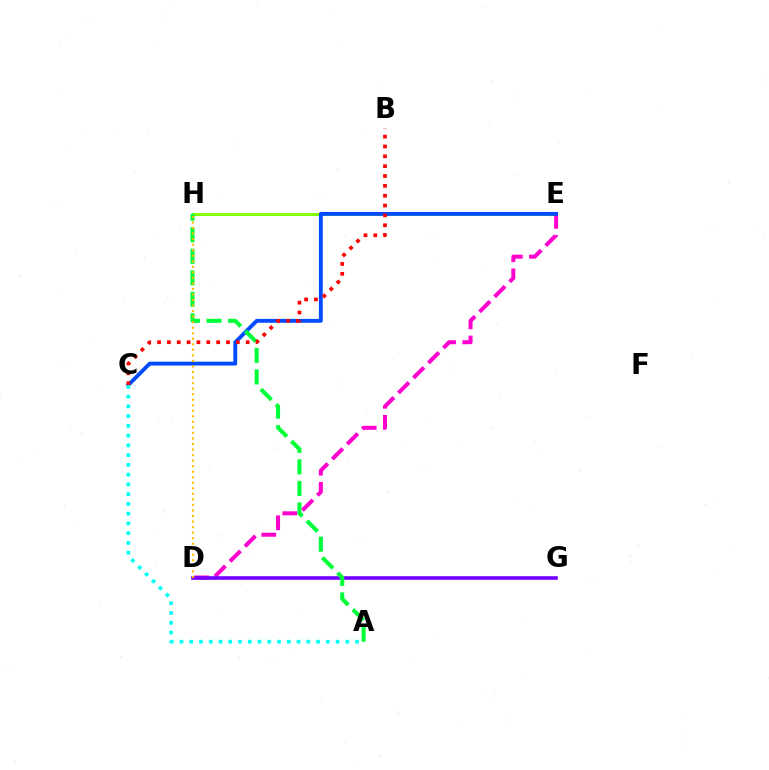{('E', 'H'): [{'color': '#84ff00', 'line_style': 'solid', 'thickness': 2.16}], ('D', 'E'): [{'color': '#ff00cf', 'line_style': 'dashed', 'thickness': 2.88}], ('C', 'E'): [{'color': '#004bff', 'line_style': 'solid', 'thickness': 2.78}], ('A', 'C'): [{'color': '#00fff6', 'line_style': 'dotted', 'thickness': 2.65}], ('D', 'G'): [{'color': '#7200ff', 'line_style': 'solid', 'thickness': 2.6}], ('A', 'H'): [{'color': '#00ff39', 'line_style': 'dashed', 'thickness': 2.93}], ('B', 'C'): [{'color': '#ff0000', 'line_style': 'dotted', 'thickness': 2.68}], ('D', 'H'): [{'color': '#ffbd00', 'line_style': 'dotted', 'thickness': 1.5}]}